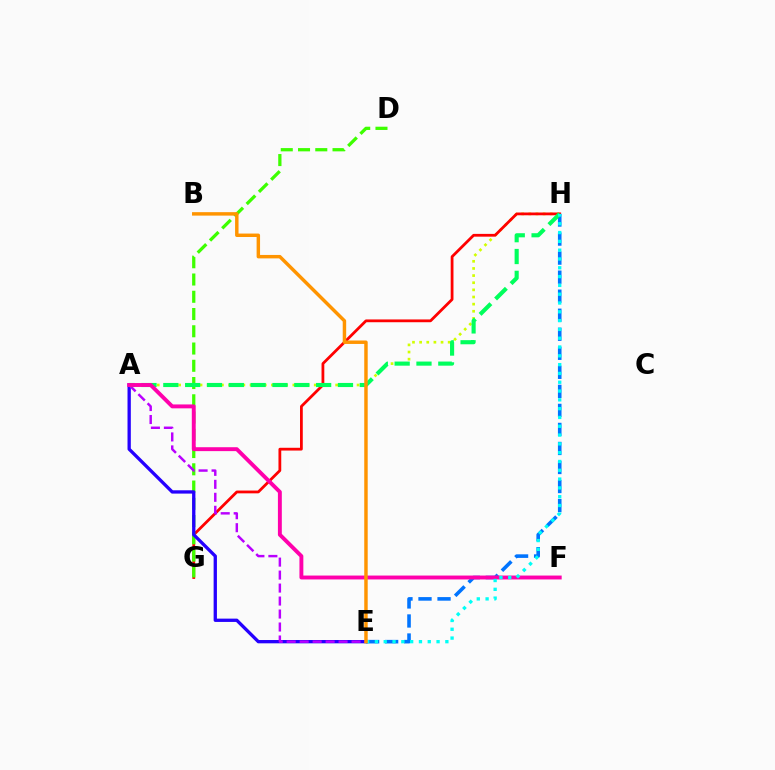{('A', 'H'): [{'color': '#d1ff00', 'line_style': 'dotted', 'thickness': 1.94}, {'color': '#00ff5c', 'line_style': 'dashed', 'thickness': 2.97}], ('G', 'H'): [{'color': '#ff0000', 'line_style': 'solid', 'thickness': 2.0}], ('D', 'G'): [{'color': '#3dff00', 'line_style': 'dashed', 'thickness': 2.34}], ('E', 'H'): [{'color': '#0074ff', 'line_style': 'dashed', 'thickness': 2.59}, {'color': '#00fff6', 'line_style': 'dotted', 'thickness': 2.39}], ('A', 'E'): [{'color': '#2500ff', 'line_style': 'solid', 'thickness': 2.38}, {'color': '#b900ff', 'line_style': 'dashed', 'thickness': 1.76}], ('A', 'F'): [{'color': '#ff00ac', 'line_style': 'solid', 'thickness': 2.81}], ('B', 'E'): [{'color': '#ff9400', 'line_style': 'solid', 'thickness': 2.48}]}